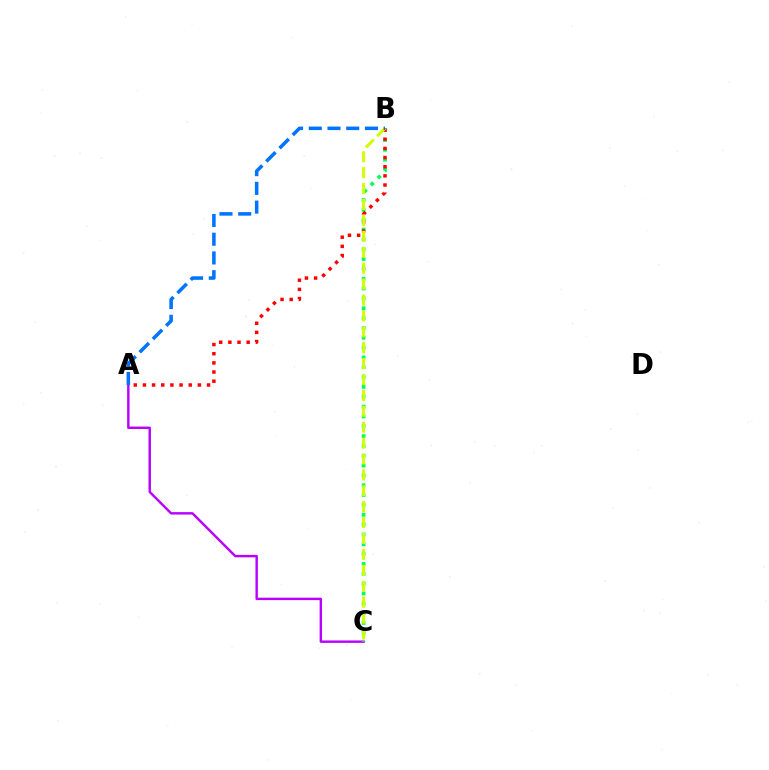{('A', 'C'): [{'color': '#b900ff', 'line_style': 'solid', 'thickness': 1.74}], ('B', 'C'): [{'color': '#00ff5c', 'line_style': 'dotted', 'thickness': 2.67}, {'color': '#d1ff00', 'line_style': 'dashed', 'thickness': 2.16}], ('A', 'B'): [{'color': '#ff0000', 'line_style': 'dotted', 'thickness': 2.49}, {'color': '#0074ff', 'line_style': 'dashed', 'thickness': 2.54}]}